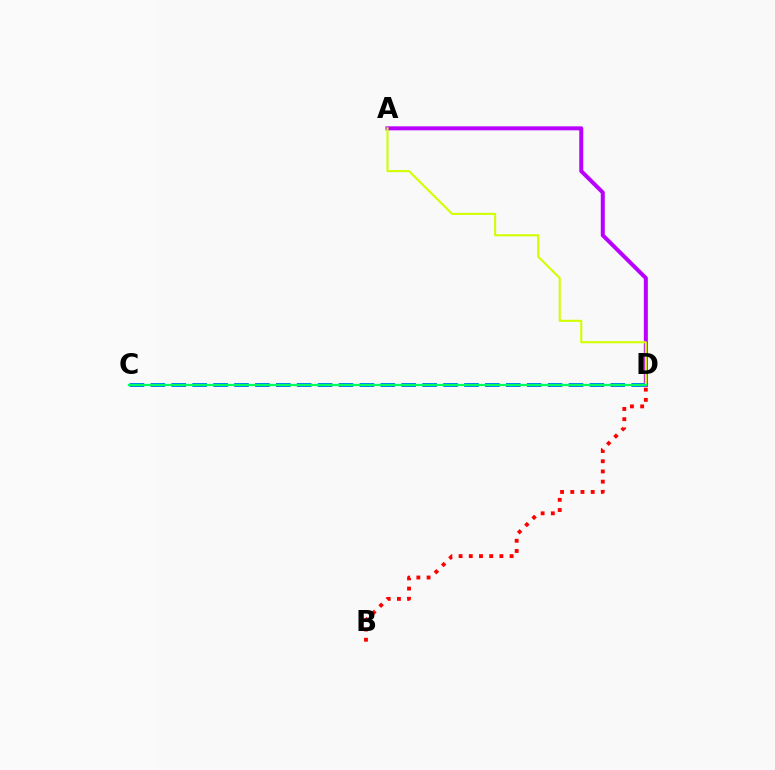{('A', 'D'): [{'color': '#b900ff', 'line_style': 'solid', 'thickness': 2.88}, {'color': '#d1ff00', 'line_style': 'solid', 'thickness': 1.51}], ('C', 'D'): [{'color': '#0074ff', 'line_style': 'dashed', 'thickness': 2.84}, {'color': '#00ff5c', 'line_style': 'solid', 'thickness': 1.63}], ('B', 'D'): [{'color': '#ff0000', 'line_style': 'dotted', 'thickness': 2.77}]}